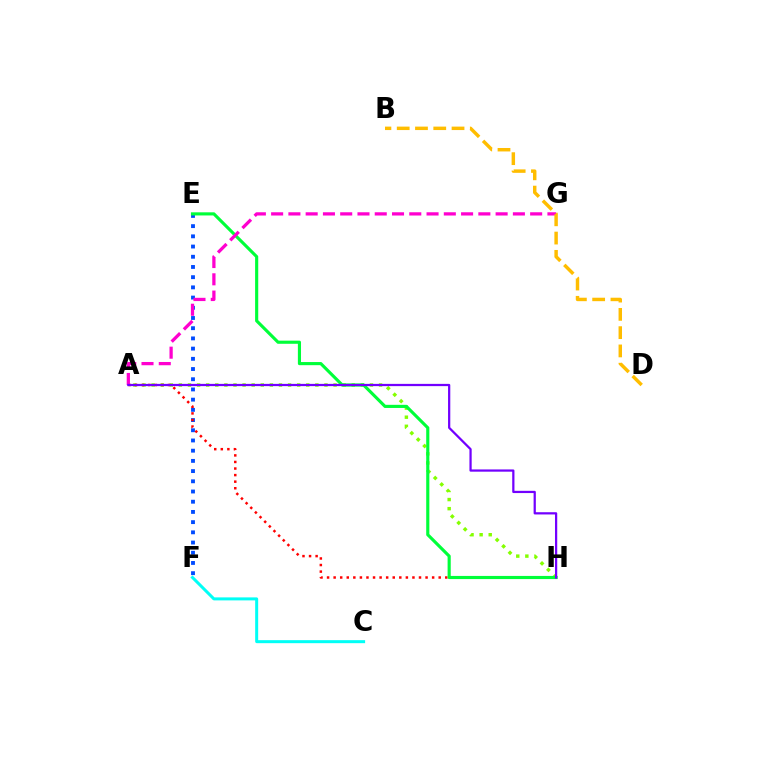{('A', 'H'): [{'color': '#84ff00', 'line_style': 'dotted', 'thickness': 2.47}, {'color': '#ff0000', 'line_style': 'dotted', 'thickness': 1.78}, {'color': '#7200ff', 'line_style': 'solid', 'thickness': 1.61}], ('E', 'F'): [{'color': '#004bff', 'line_style': 'dotted', 'thickness': 2.77}], ('E', 'H'): [{'color': '#00ff39', 'line_style': 'solid', 'thickness': 2.26}], ('A', 'G'): [{'color': '#ff00cf', 'line_style': 'dashed', 'thickness': 2.35}], ('B', 'D'): [{'color': '#ffbd00', 'line_style': 'dashed', 'thickness': 2.48}], ('C', 'F'): [{'color': '#00fff6', 'line_style': 'solid', 'thickness': 2.17}]}